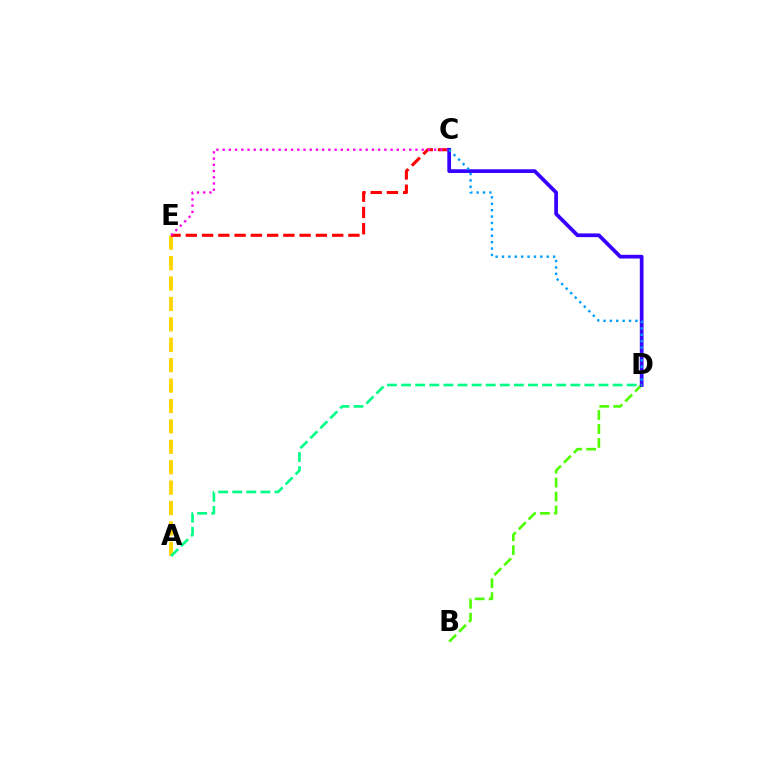{('A', 'E'): [{'color': '#ffd500', 'line_style': 'dashed', 'thickness': 2.77}], ('C', 'E'): [{'color': '#ff0000', 'line_style': 'dashed', 'thickness': 2.21}, {'color': '#ff00ed', 'line_style': 'dotted', 'thickness': 1.69}], ('B', 'D'): [{'color': '#4fff00', 'line_style': 'dashed', 'thickness': 1.9}], ('C', 'D'): [{'color': '#3700ff', 'line_style': 'solid', 'thickness': 2.68}, {'color': '#009eff', 'line_style': 'dotted', 'thickness': 1.74}], ('A', 'D'): [{'color': '#00ff86', 'line_style': 'dashed', 'thickness': 1.92}]}